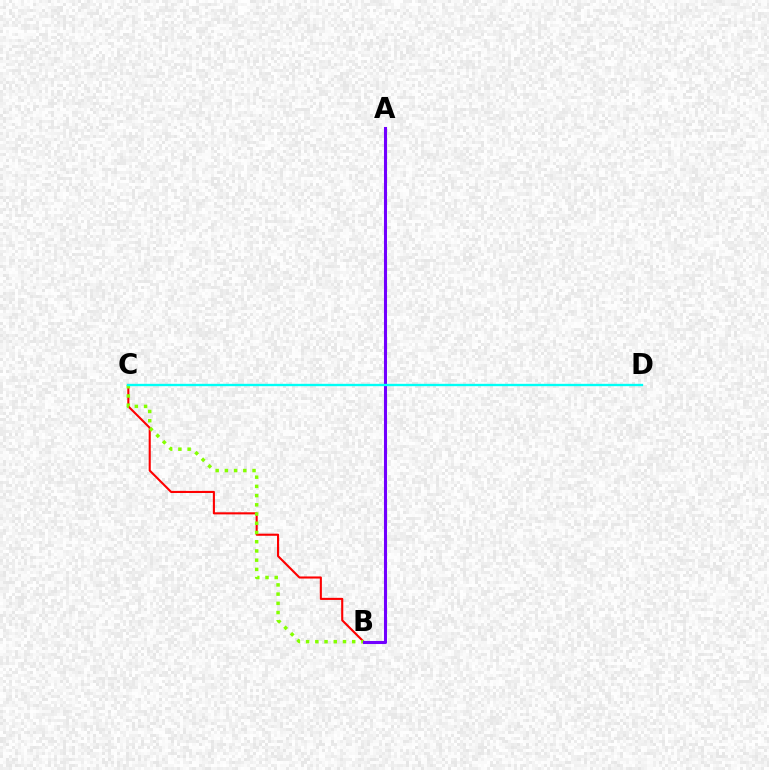{('B', 'C'): [{'color': '#ff0000', 'line_style': 'solid', 'thickness': 1.51}, {'color': '#84ff00', 'line_style': 'dotted', 'thickness': 2.51}], ('A', 'B'): [{'color': '#7200ff', 'line_style': 'solid', 'thickness': 2.2}], ('C', 'D'): [{'color': '#00fff6', 'line_style': 'solid', 'thickness': 1.69}]}